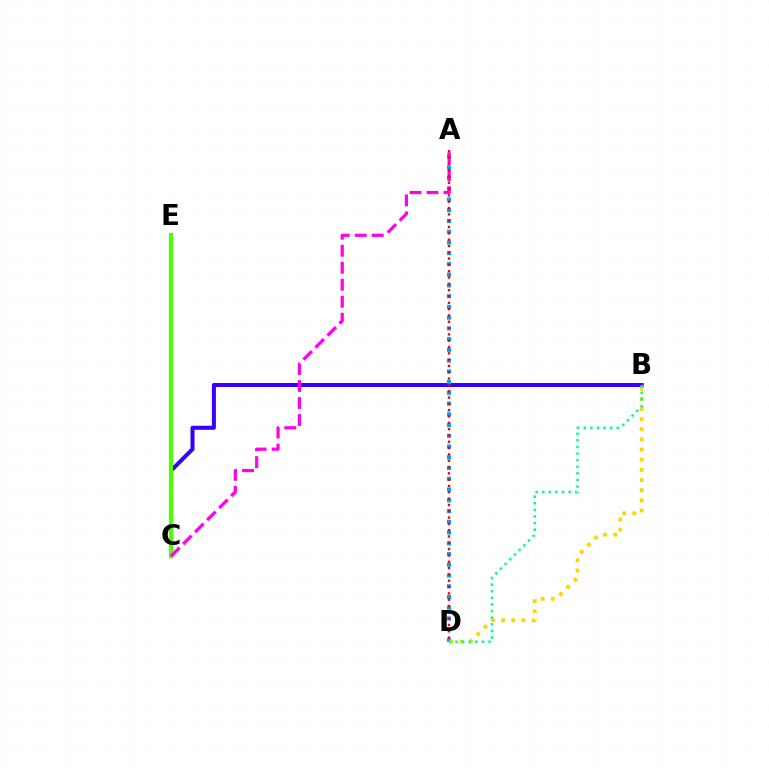{('B', 'C'): [{'color': '#3700ff', 'line_style': 'solid', 'thickness': 2.89}], ('A', 'D'): [{'color': '#009eff', 'line_style': 'dotted', 'thickness': 2.92}, {'color': '#ff0000', 'line_style': 'dotted', 'thickness': 1.72}], ('C', 'E'): [{'color': '#4fff00', 'line_style': 'solid', 'thickness': 2.97}], ('A', 'C'): [{'color': '#ff00ed', 'line_style': 'dashed', 'thickness': 2.31}], ('B', 'D'): [{'color': '#ffd500', 'line_style': 'dotted', 'thickness': 2.76}, {'color': '#00ff86', 'line_style': 'dotted', 'thickness': 1.8}]}